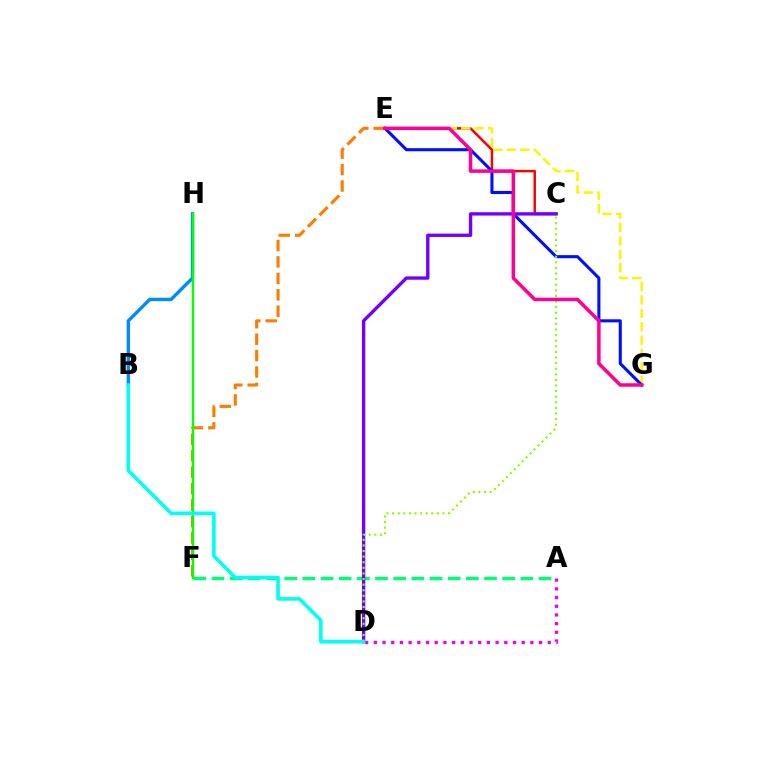{('B', 'H'): [{'color': '#008cff', 'line_style': 'solid', 'thickness': 2.44}], ('C', 'E'): [{'color': '#ff0000', 'line_style': 'solid', 'thickness': 1.79}], ('A', 'F'): [{'color': '#00ff74', 'line_style': 'dashed', 'thickness': 2.47}], ('E', 'F'): [{'color': '#ff7c00', 'line_style': 'dashed', 'thickness': 2.23}], ('E', 'G'): [{'color': '#fcf500', 'line_style': 'dashed', 'thickness': 1.82}, {'color': '#0010ff', 'line_style': 'solid', 'thickness': 2.22}, {'color': '#ff0094', 'line_style': 'solid', 'thickness': 2.52}], ('C', 'D'): [{'color': '#7200ff', 'line_style': 'solid', 'thickness': 2.42}, {'color': '#84ff00', 'line_style': 'dotted', 'thickness': 1.52}], ('F', 'H'): [{'color': '#08ff00', 'line_style': 'solid', 'thickness': 1.75}], ('A', 'D'): [{'color': '#ee00ff', 'line_style': 'dotted', 'thickness': 2.36}], ('B', 'D'): [{'color': '#00fff6', 'line_style': 'solid', 'thickness': 2.61}]}